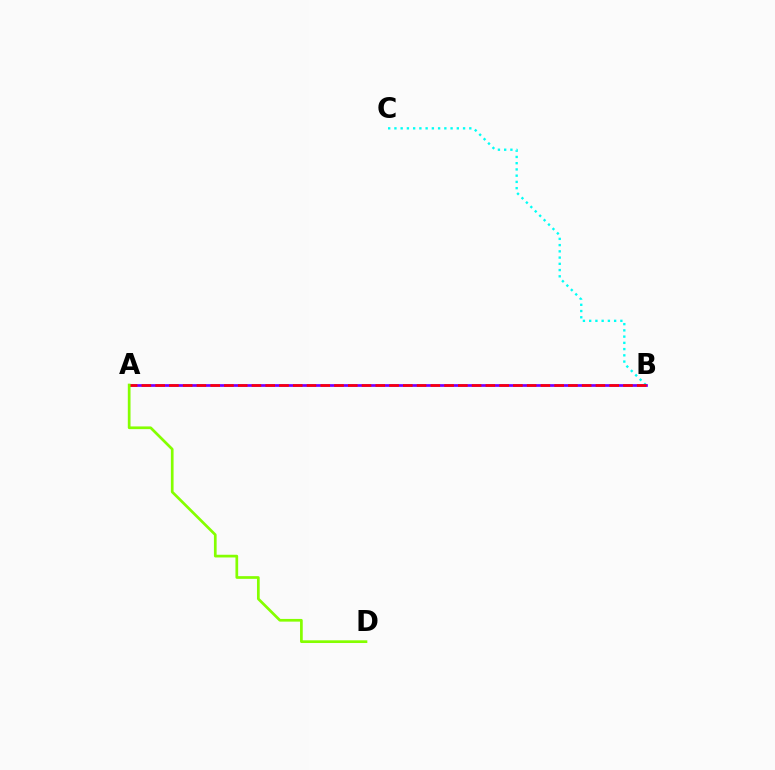{('B', 'C'): [{'color': '#00fff6', 'line_style': 'dotted', 'thickness': 1.7}], ('A', 'B'): [{'color': '#7200ff', 'line_style': 'solid', 'thickness': 1.95}, {'color': '#ff0000', 'line_style': 'dashed', 'thickness': 1.87}], ('A', 'D'): [{'color': '#84ff00', 'line_style': 'solid', 'thickness': 1.95}]}